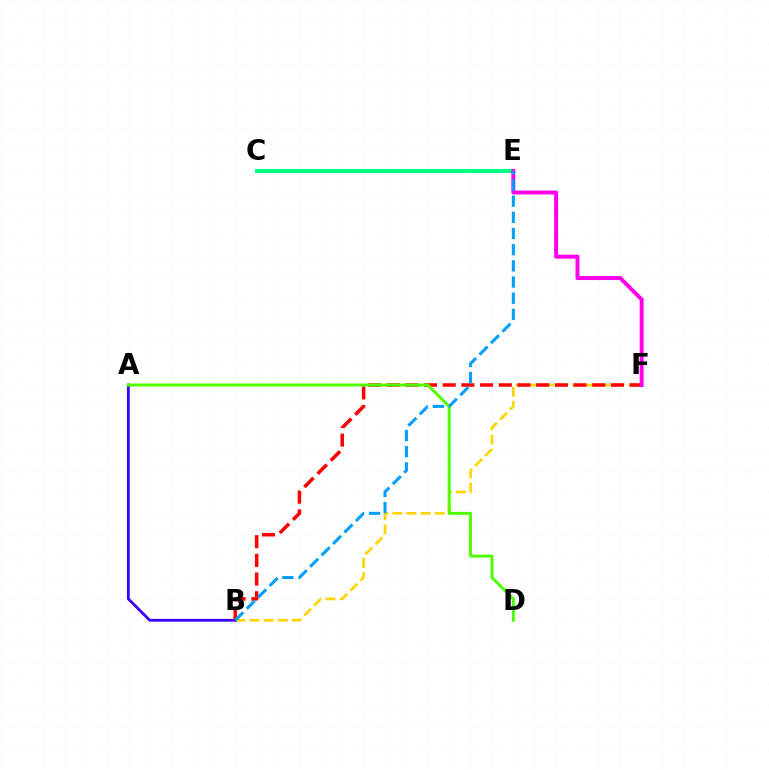{('B', 'F'): [{'color': '#ffd500', 'line_style': 'dashed', 'thickness': 1.92}, {'color': '#ff0000', 'line_style': 'dashed', 'thickness': 2.54}], ('A', 'B'): [{'color': '#3700ff', 'line_style': 'solid', 'thickness': 2.01}], ('C', 'E'): [{'color': '#00ff86', 'line_style': 'solid', 'thickness': 2.94}], ('A', 'D'): [{'color': '#4fff00', 'line_style': 'solid', 'thickness': 2.15}], ('E', 'F'): [{'color': '#ff00ed', 'line_style': 'solid', 'thickness': 2.85}], ('B', 'E'): [{'color': '#009eff', 'line_style': 'dashed', 'thickness': 2.2}]}